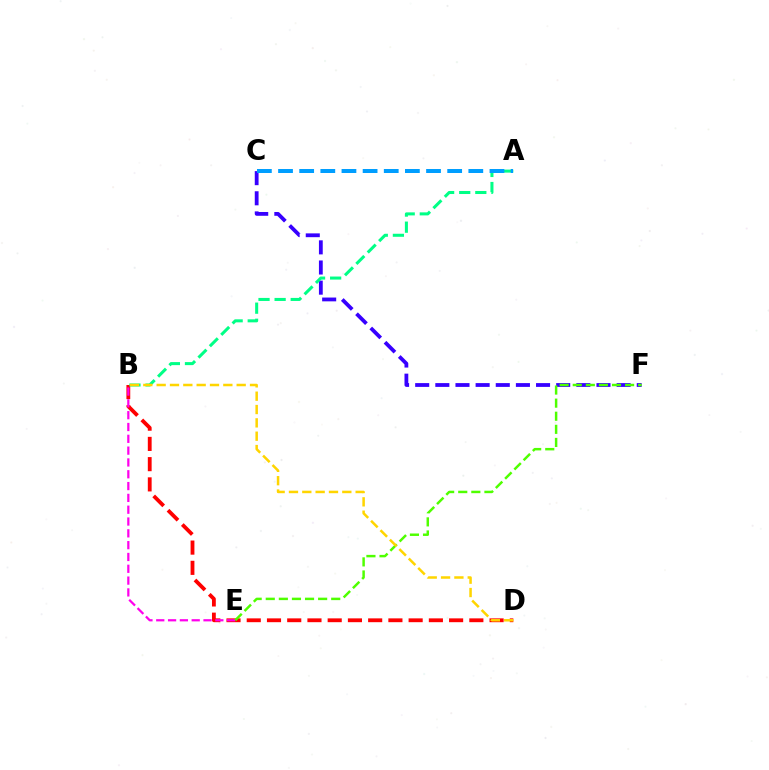{('B', 'D'): [{'color': '#ff0000', 'line_style': 'dashed', 'thickness': 2.75}, {'color': '#ffd500', 'line_style': 'dashed', 'thickness': 1.81}], ('B', 'E'): [{'color': '#ff00ed', 'line_style': 'dashed', 'thickness': 1.61}], ('C', 'F'): [{'color': '#3700ff', 'line_style': 'dashed', 'thickness': 2.74}], ('A', 'B'): [{'color': '#00ff86', 'line_style': 'dashed', 'thickness': 2.19}], ('E', 'F'): [{'color': '#4fff00', 'line_style': 'dashed', 'thickness': 1.78}], ('A', 'C'): [{'color': '#009eff', 'line_style': 'dashed', 'thickness': 2.87}]}